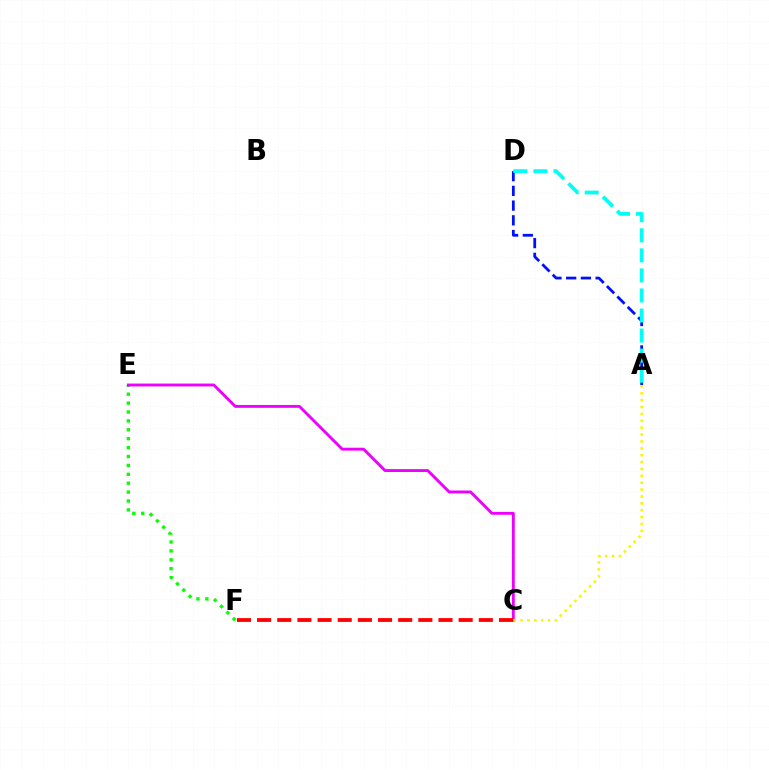{('E', 'F'): [{'color': '#08ff00', 'line_style': 'dotted', 'thickness': 2.42}], ('C', 'E'): [{'color': '#ee00ff', 'line_style': 'solid', 'thickness': 2.07}], ('C', 'F'): [{'color': '#ff0000', 'line_style': 'dashed', 'thickness': 2.74}], ('A', 'D'): [{'color': '#0010ff', 'line_style': 'dashed', 'thickness': 2.0}, {'color': '#00fff6', 'line_style': 'dashed', 'thickness': 2.72}], ('A', 'C'): [{'color': '#fcf500', 'line_style': 'dotted', 'thickness': 1.87}]}